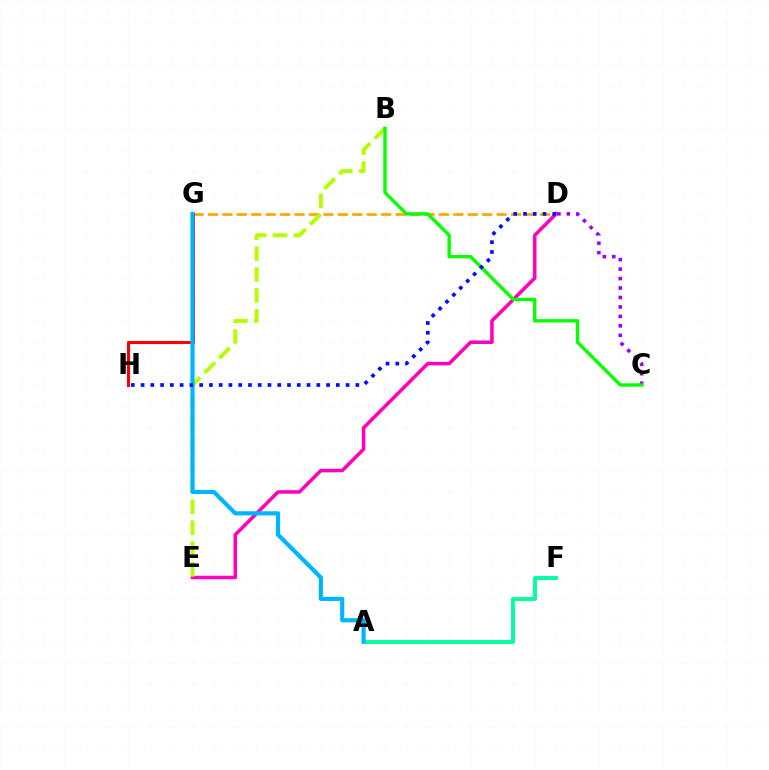{('A', 'F'): [{'color': '#00ff9d', 'line_style': 'solid', 'thickness': 2.77}], ('D', 'E'): [{'color': '#ff00bd', 'line_style': 'solid', 'thickness': 2.54}], ('D', 'G'): [{'color': '#ffa500', 'line_style': 'dashed', 'thickness': 1.96}], ('B', 'E'): [{'color': '#b3ff00', 'line_style': 'dashed', 'thickness': 2.84}], ('G', 'H'): [{'color': '#ff0000', 'line_style': 'solid', 'thickness': 2.22}], ('A', 'G'): [{'color': '#00b5ff', 'line_style': 'solid', 'thickness': 2.98}], ('C', 'D'): [{'color': '#9b00ff', 'line_style': 'dotted', 'thickness': 2.57}], ('B', 'C'): [{'color': '#08ff00', 'line_style': 'solid', 'thickness': 2.45}], ('D', 'H'): [{'color': '#0010ff', 'line_style': 'dotted', 'thickness': 2.65}]}